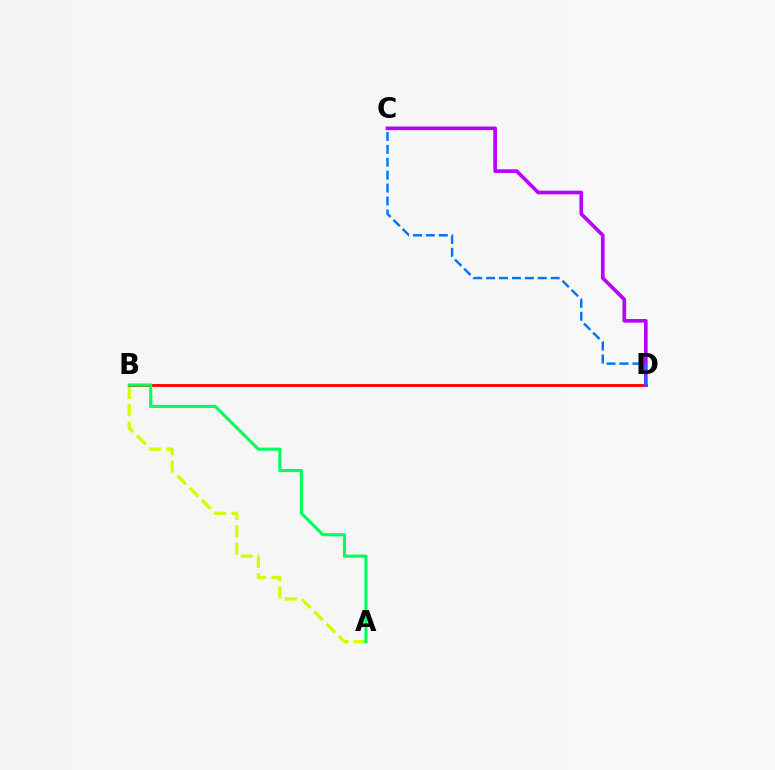{('A', 'B'): [{'color': '#d1ff00', 'line_style': 'dashed', 'thickness': 2.36}, {'color': '#00ff5c', 'line_style': 'solid', 'thickness': 2.25}], ('B', 'D'): [{'color': '#ff0000', 'line_style': 'solid', 'thickness': 2.05}], ('C', 'D'): [{'color': '#b900ff', 'line_style': 'solid', 'thickness': 2.63}, {'color': '#0074ff', 'line_style': 'dashed', 'thickness': 1.75}]}